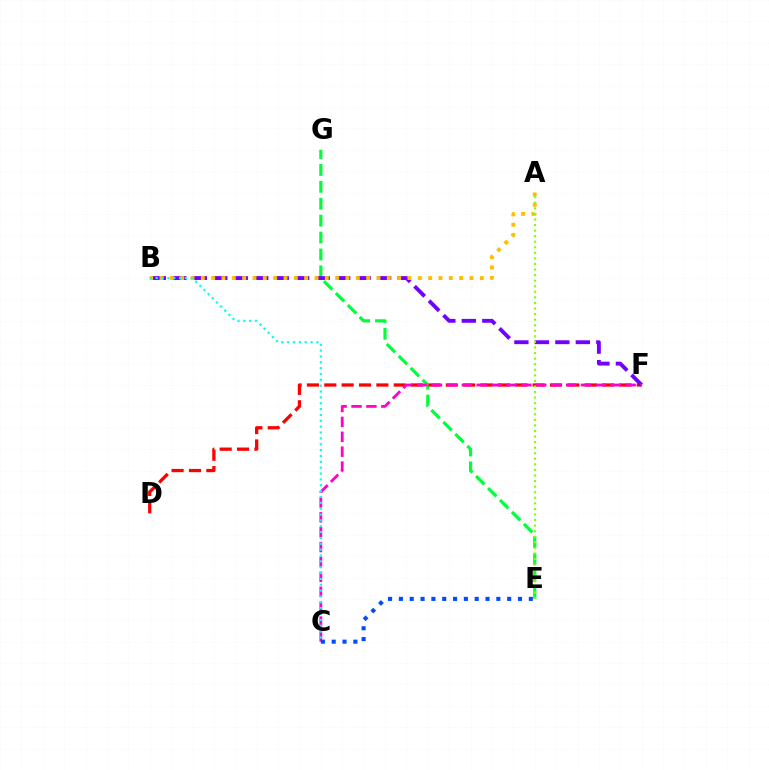{('E', 'G'): [{'color': '#00ff39', 'line_style': 'dashed', 'thickness': 2.3}], ('D', 'F'): [{'color': '#ff0000', 'line_style': 'dashed', 'thickness': 2.36}], ('B', 'F'): [{'color': '#7200ff', 'line_style': 'dashed', 'thickness': 2.78}], ('A', 'B'): [{'color': '#ffbd00', 'line_style': 'dotted', 'thickness': 2.81}], ('A', 'E'): [{'color': '#84ff00', 'line_style': 'dotted', 'thickness': 1.51}], ('C', 'F'): [{'color': '#ff00cf', 'line_style': 'dashed', 'thickness': 2.02}], ('B', 'C'): [{'color': '#00fff6', 'line_style': 'dotted', 'thickness': 1.59}], ('C', 'E'): [{'color': '#004bff', 'line_style': 'dotted', 'thickness': 2.94}]}